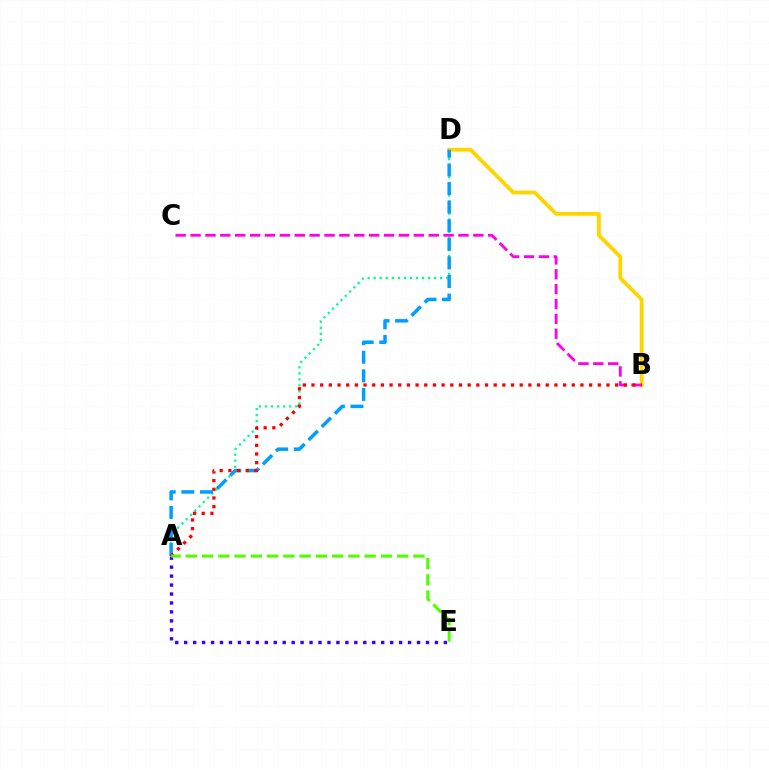{('A', 'D'): [{'color': '#00ff86', 'line_style': 'dotted', 'thickness': 1.64}, {'color': '#009eff', 'line_style': 'dashed', 'thickness': 2.53}], ('B', 'D'): [{'color': '#ffd500', 'line_style': 'solid', 'thickness': 2.77}], ('B', 'C'): [{'color': '#ff00ed', 'line_style': 'dashed', 'thickness': 2.02}], ('A', 'E'): [{'color': '#3700ff', 'line_style': 'dotted', 'thickness': 2.43}, {'color': '#4fff00', 'line_style': 'dashed', 'thickness': 2.21}], ('A', 'B'): [{'color': '#ff0000', 'line_style': 'dotted', 'thickness': 2.36}]}